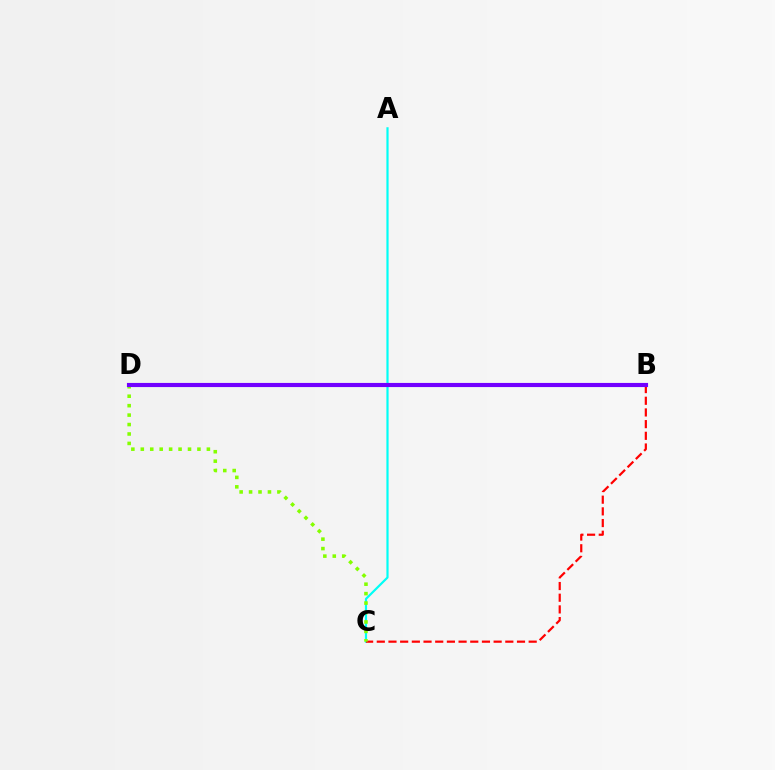{('A', 'C'): [{'color': '#00fff6', 'line_style': 'solid', 'thickness': 1.57}], ('B', 'C'): [{'color': '#ff0000', 'line_style': 'dashed', 'thickness': 1.59}], ('C', 'D'): [{'color': '#84ff00', 'line_style': 'dotted', 'thickness': 2.56}], ('B', 'D'): [{'color': '#7200ff', 'line_style': 'solid', 'thickness': 2.97}]}